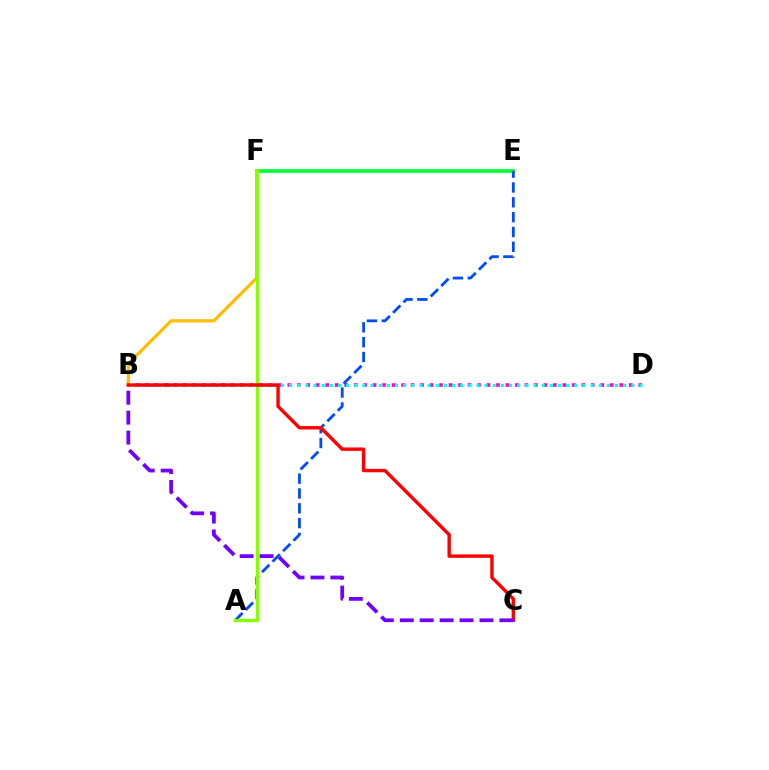{('B', 'D'): [{'color': '#ff00cf', 'line_style': 'dotted', 'thickness': 2.58}, {'color': '#00fff6', 'line_style': 'dotted', 'thickness': 2.21}], ('E', 'F'): [{'color': '#00ff39', 'line_style': 'solid', 'thickness': 2.69}], ('B', 'F'): [{'color': '#ffbd00', 'line_style': 'solid', 'thickness': 2.32}], ('A', 'E'): [{'color': '#004bff', 'line_style': 'dashed', 'thickness': 2.01}], ('A', 'F'): [{'color': '#84ff00', 'line_style': 'solid', 'thickness': 2.45}], ('B', 'C'): [{'color': '#ff0000', 'line_style': 'solid', 'thickness': 2.45}, {'color': '#7200ff', 'line_style': 'dashed', 'thickness': 2.71}]}